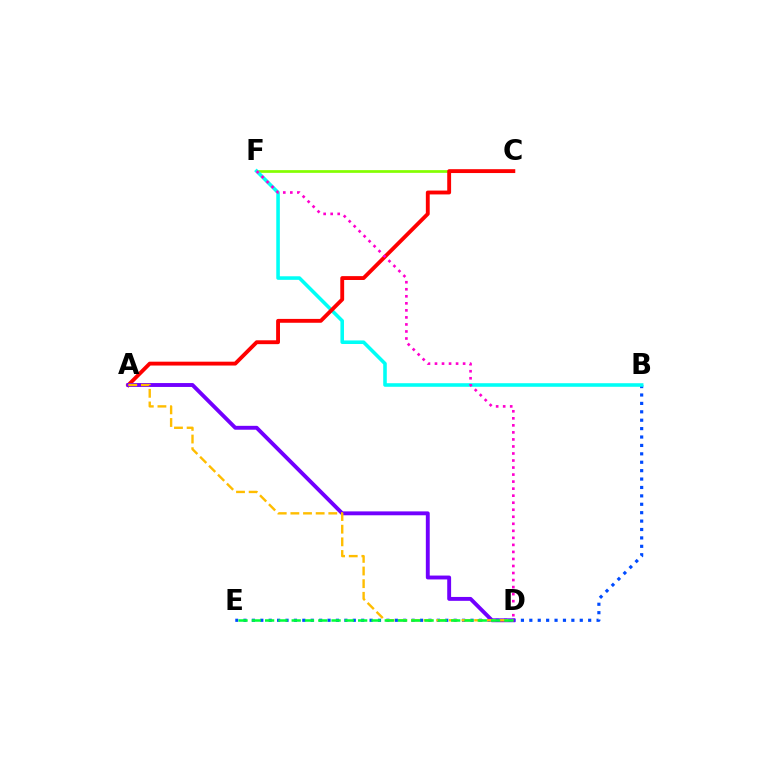{('C', 'F'): [{'color': '#84ff00', 'line_style': 'solid', 'thickness': 1.95}], ('B', 'E'): [{'color': '#004bff', 'line_style': 'dotted', 'thickness': 2.28}], ('B', 'F'): [{'color': '#00fff6', 'line_style': 'solid', 'thickness': 2.57}], ('A', 'C'): [{'color': '#ff0000', 'line_style': 'solid', 'thickness': 2.78}], ('A', 'D'): [{'color': '#7200ff', 'line_style': 'solid', 'thickness': 2.8}, {'color': '#ffbd00', 'line_style': 'dashed', 'thickness': 1.72}], ('D', 'E'): [{'color': '#00ff39', 'line_style': 'dashed', 'thickness': 1.81}], ('D', 'F'): [{'color': '#ff00cf', 'line_style': 'dotted', 'thickness': 1.91}]}